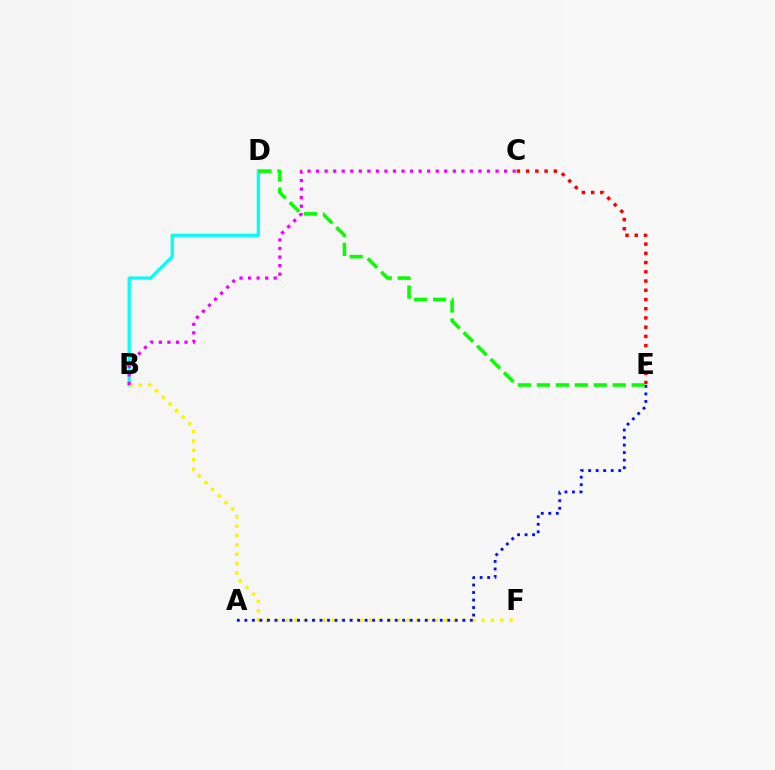{('B', 'D'): [{'color': '#00fff6', 'line_style': 'solid', 'thickness': 2.33}], ('B', 'F'): [{'color': '#fcf500', 'line_style': 'dotted', 'thickness': 2.54}], ('B', 'C'): [{'color': '#ee00ff', 'line_style': 'dotted', 'thickness': 2.32}], ('C', 'E'): [{'color': '#ff0000', 'line_style': 'dotted', 'thickness': 2.51}], ('A', 'E'): [{'color': '#0010ff', 'line_style': 'dotted', 'thickness': 2.04}], ('D', 'E'): [{'color': '#08ff00', 'line_style': 'dashed', 'thickness': 2.57}]}